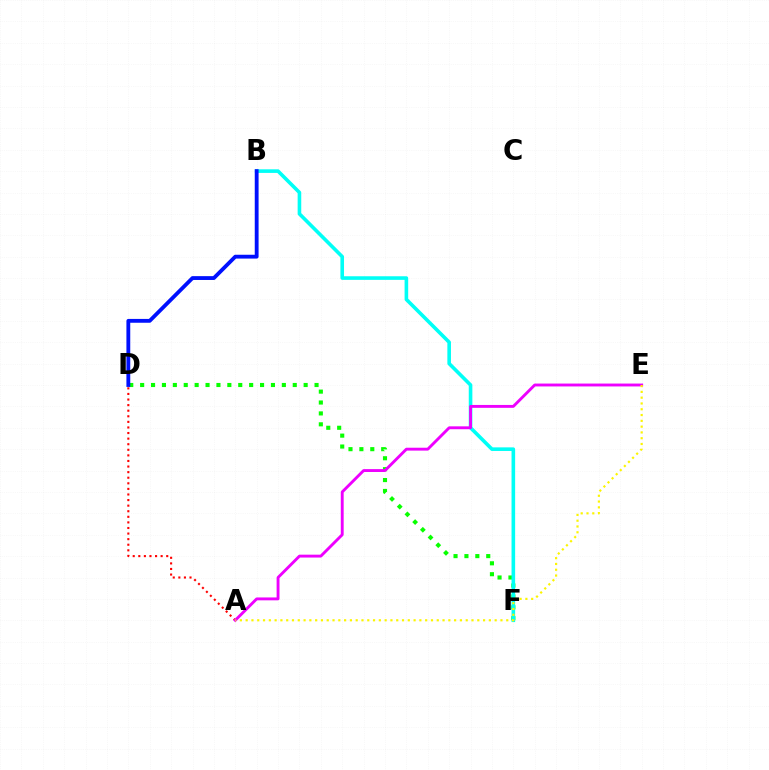{('D', 'F'): [{'color': '#08ff00', 'line_style': 'dotted', 'thickness': 2.96}], ('B', 'F'): [{'color': '#00fff6', 'line_style': 'solid', 'thickness': 2.6}], ('A', 'D'): [{'color': '#ff0000', 'line_style': 'dotted', 'thickness': 1.52}], ('A', 'E'): [{'color': '#ee00ff', 'line_style': 'solid', 'thickness': 2.08}, {'color': '#fcf500', 'line_style': 'dotted', 'thickness': 1.57}], ('B', 'D'): [{'color': '#0010ff', 'line_style': 'solid', 'thickness': 2.76}]}